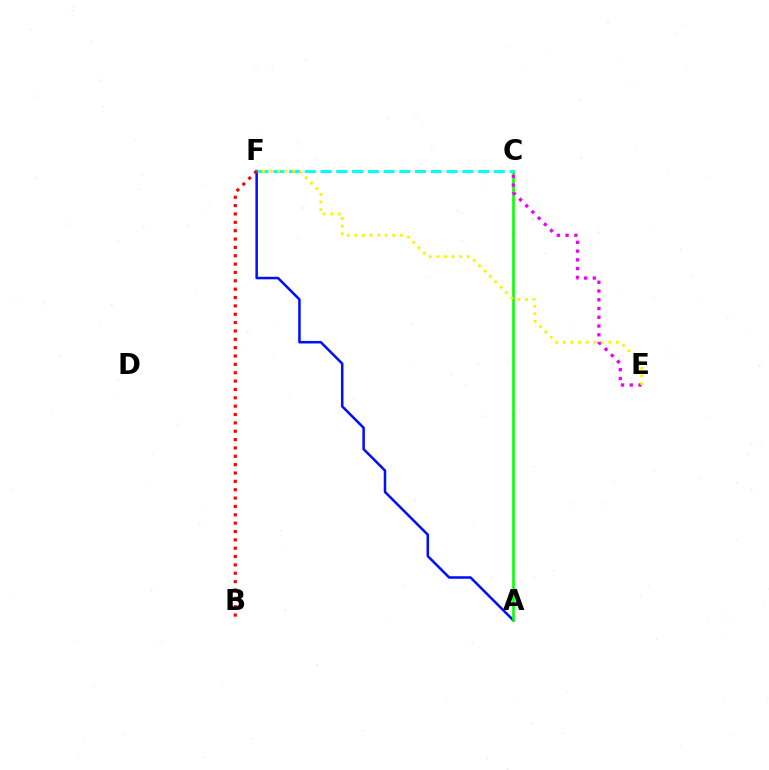{('A', 'F'): [{'color': '#0010ff', 'line_style': 'solid', 'thickness': 1.83}], ('A', 'C'): [{'color': '#08ff00', 'line_style': 'solid', 'thickness': 1.87}], ('C', 'E'): [{'color': '#ee00ff', 'line_style': 'dotted', 'thickness': 2.38}], ('C', 'F'): [{'color': '#00fff6', 'line_style': 'dashed', 'thickness': 2.14}], ('E', 'F'): [{'color': '#fcf500', 'line_style': 'dotted', 'thickness': 2.06}], ('B', 'F'): [{'color': '#ff0000', 'line_style': 'dotted', 'thickness': 2.27}]}